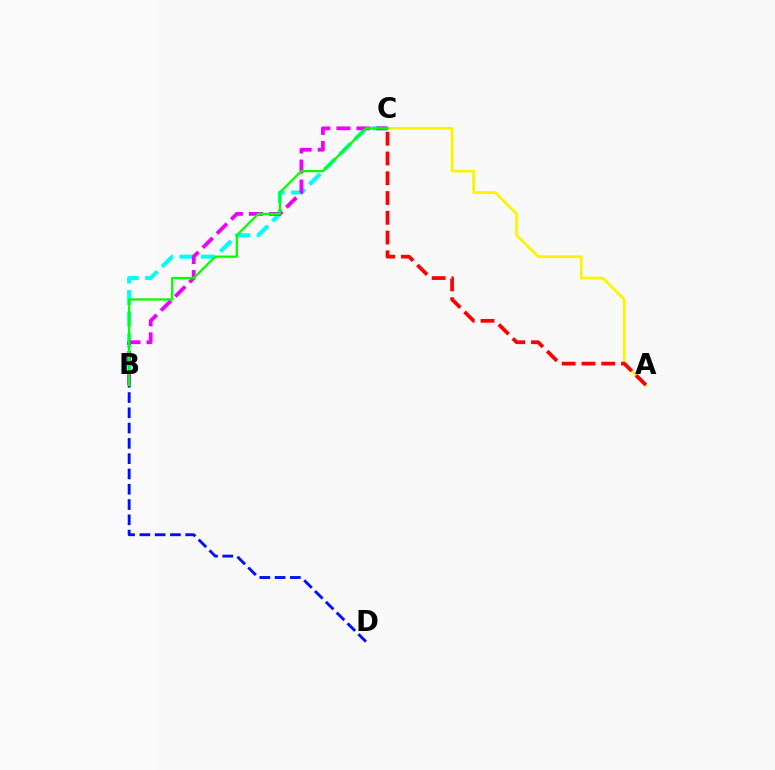{('A', 'C'): [{'color': '#fcf500', 'line_style': 'solid', 'thickness': 2.0}, {'color': '#ff0000', 'line_style': 'dashed', 'thickness': 2.69}], ('B', 'D'): [{'color': '#0010ff', 'line_style': 'dashed', 'thickness': 2.08}], ('B', 'C'): [{'color': '#00fff6', 'line_style': 'dashed', 'thickness': 2.93}, {'color': '#ee00ff', 'line_style': 'dashed', 'thickness': 2.72}, {'color': '#08ff00', 'line_style': 'solid', 'thickness': 1.66}]}